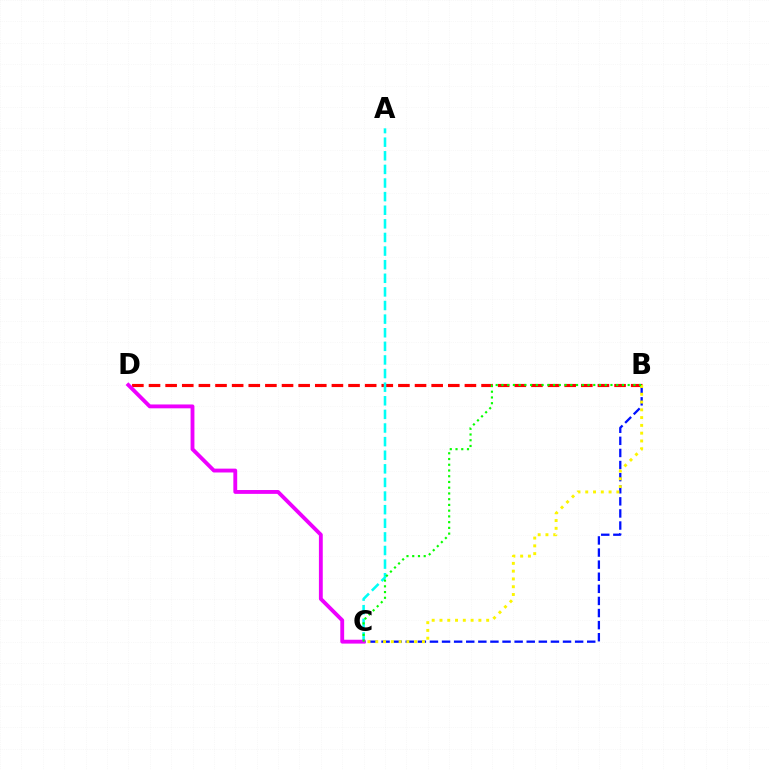{('B', 'C'): [{'color': '#0010ff', 'line_style': 'dashed', 'thickness': 1.64}, {'color': '#fcf500', 'line_style': 'dotted', 'thickness': 2.11}, {'color': '#08ff00', 'line_style': 'dotted', 'thickness': 1.56}], ('B', 'D'): [{'color': '#ff0000', 'line_style': 'dashed', 'thickness': 2.26}], ('A', 'C'): [{'color': '#00fff6', 'line_style': 'dashed', 'thickness': 1.85}], ('C', 'D'): [{'color': '#ee00ff', 'line_style': 'solid', 'thickness': 2.77}]}